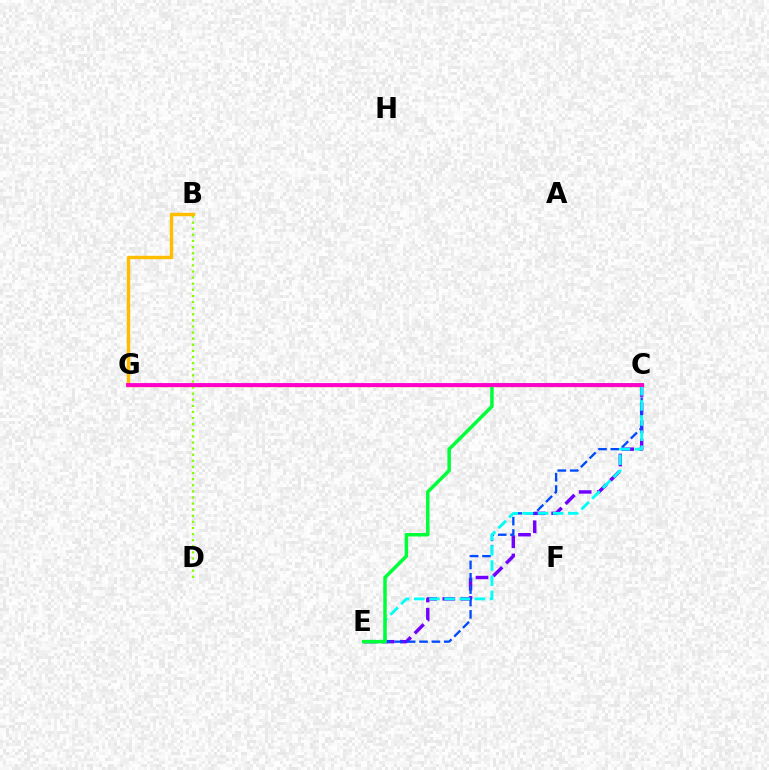{('C', 'E'): [{'color': '#7200ff', 'line_style': 'dashed', 'thickness': 2.47}, {'color': '#004bff', 'line_style': 'dashed', 'thickness': 1.68}, {'color': '#00fff6', 'line_style': 'dashed', 'thickness': 2.06}, {'color': '#00ff39', 'line_style': 'solid', 'thickness': 2.52}], ('C', 'G'): [{'color': '#ff0000', 'line_style': 'solid', 'thickness': 2.34}, {'color': '#ff00cf', 'line_style': 'solid', 'thickness': 2.75}], ('B', 'D'): [{'color': '#84ff00', 'line_style': 'dotted', 'thickness': 1.66}], ('B', 'G'): [{'color': '#ffbd00', 'line_style': 'solid', 'thickness': 2.45}]}